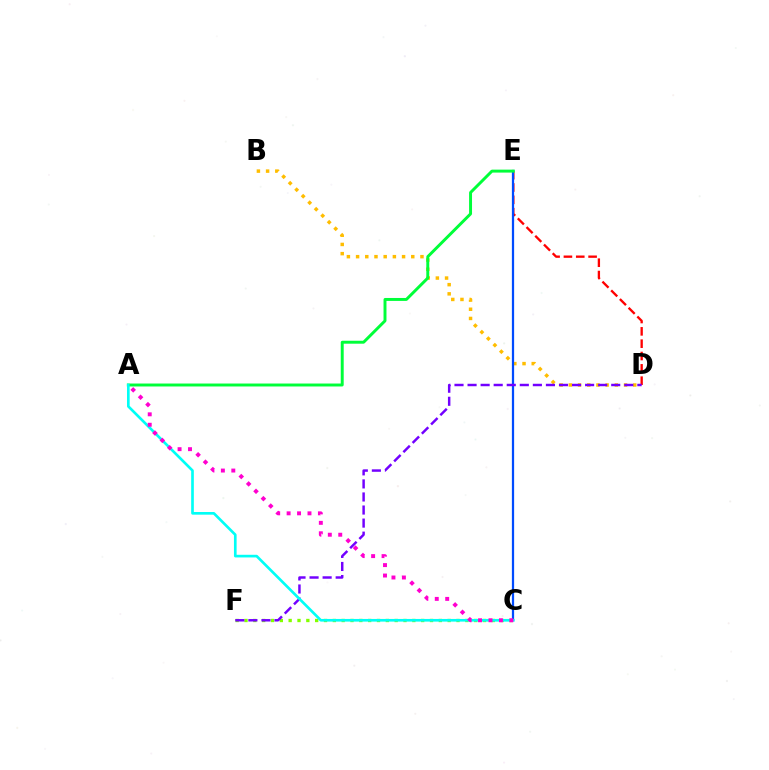{('D', 'E'): [{'color': '#ff0000', 'line_style': 'dashed', 'thickness': 1.68}], ('B', 'D'): [{'color': '#ffbd00', 'line_style': 'dotted', 'thickness': 2.5}], ('C', 'F'): [{'color': '#84ff00', 'line_style': 'dotted', 'thickness': 2.4}], ('C', 'E'): [{'color': '#004bff', 'line_style': 'solid', 'thickness': 1.62}], ('A', 'E'): [{'color': '#00ff39', 'line_style': 'solid', 'thickness': 2.12}], ('D', 'F'): [{'color': '#7200ff', 'line_style': 'dashed', 'thickness': 1.77}], ('A', 'C'): [{'color': '#00fff6', 'line_style': 'solid', 'thickness': 1.92}, {'color': '#ff00cf', 'line_style': 'dotted', 'thickness': 2.83}]}